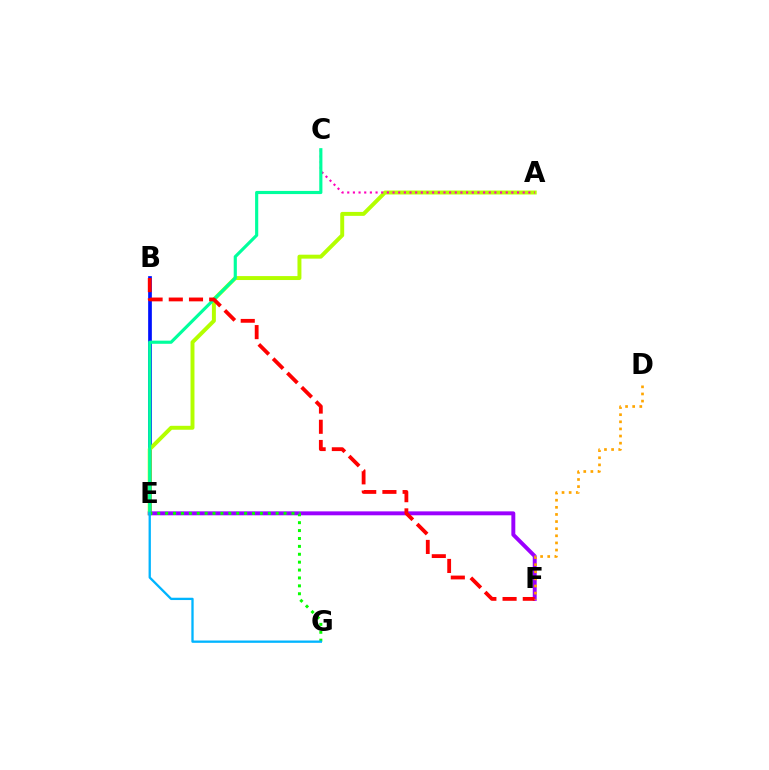{('B', 'E'): [{'color': '#0010ff', 'line_style': 'solid', 'thickness': 2.66}], ('A', 'E'): [{'color': '#b3ff00', 'line_style': 'solid', 'thickness': 2.84}], ('A', 'C'): [{'color': '#ff00bd', 'line_style': 'dotted', 'thickness': 1.54}], ('E', 'F'): [{'color': '#9b00ff', 'line_style': 'solid', 'thickness': 2.83}], ('C', 'E'): [{'color': '#00ff9d', 'line_style': 'solid', 'thickness': 2.27}], ('E', 'G'): [{'color': '#08ff00', 'line_style': 'dotted', 'thickness': 2.15}, {'color': '#00b5ff', 'line_style': 'solid', 'thickness': 1.66}], ('B', 'F'): [{'color': '#ff0000', 'line_style': 'dashed', 'thickness': 2.74}], ('D', 'F'): [{'color': '#ffa500', 'line_style': 'dotted', 'thickness': 1.93}]}